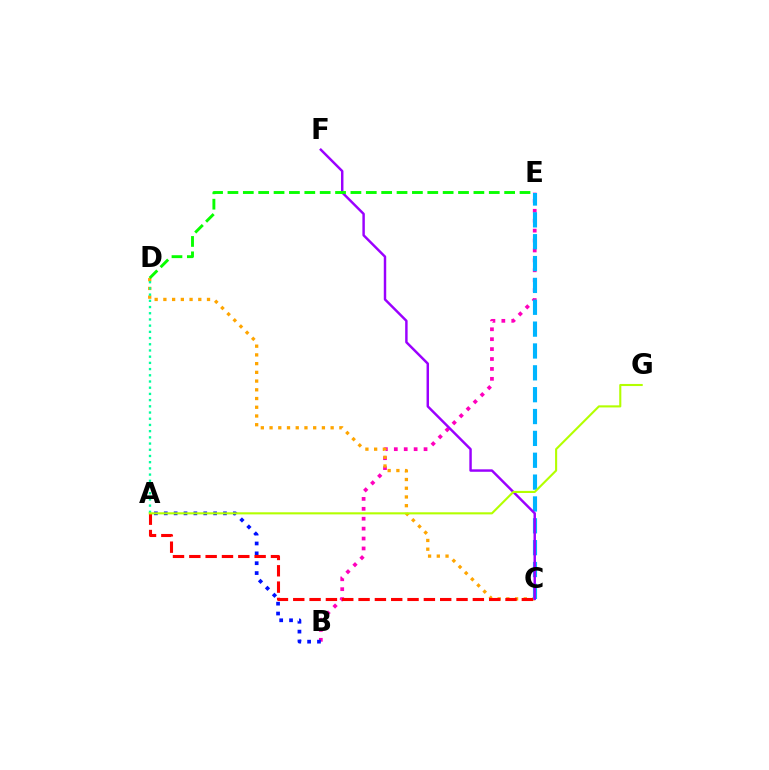{('B', 'E'): [{'color': '#ff00bd', 'line_style': 'dotted', 'thickness': 2.69}], ('A', 'B'): [{'color': '#0010ff', 'line_style': 'dotted', 'thickness': 2.68}], ('C', 'D'): [{'color': '#ffa500', 'line_style': 'dotted', 'thickness': 2.37}], ('A', 'D'): [{'color': '#00ff9d', 'line_style': 'dotted', 'thickness': 1.69}], ('C', 'E'): [{'color': '#00b5ff', 'line_style': 'dashed', 'thickness': 2.97}], ('C', 'F'): [{'color': '#9b00ff', 'line_style': 'solid', 'thickness': 1.77}], ('D', 'E'): [{'color': '#08ff00', 'line_style': 'dashed', 'thickness': 2.09}], ('A', 'C'): [{'color': '#ff0000', 'line_style': 'dashed', 'thickness': 2.22}], ('A', 'G'): [{'color': '#b3ff00', 'line_style': 'solid', 'thickness': 1.51}]}